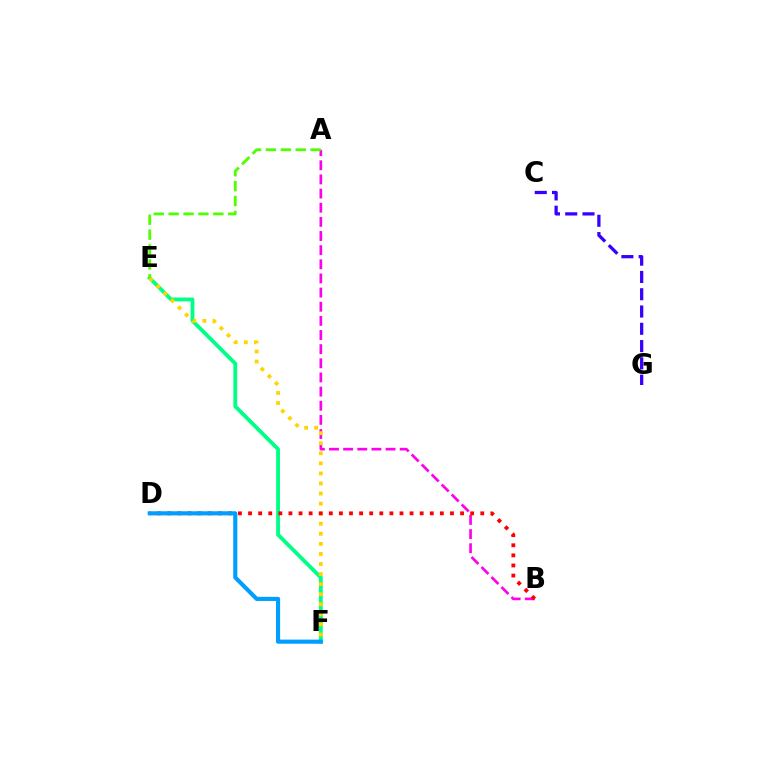{('A', 'B'): [{'color': '#ff00ed', 'line_style': 'dashed', 'thickness': 1.92}], ('E', 'F'): [{'color': '#00ff86', 'line_style': 'solid', 'thickness': 2.77}, {'color': '#ffd500', 'line_style': 'dotted', 'thickness': 2.73}], ('C', 'G'): [{'color': '#3700ff', 'line_style': 'dashed', 'thickness': 2.35}], ('B', 'D'): [{'color': '#ff0000', 'line_style': 'dotted', 'thickness': 2.74}], ('A', 'E'): [{'color': '#4fff00', 'line_style': 'dashed', 'thickness': 2.02}], ('D', 'F'): [{'color': '#009eff', 'line_style': 'solid', 'thickness': 2.97}]}